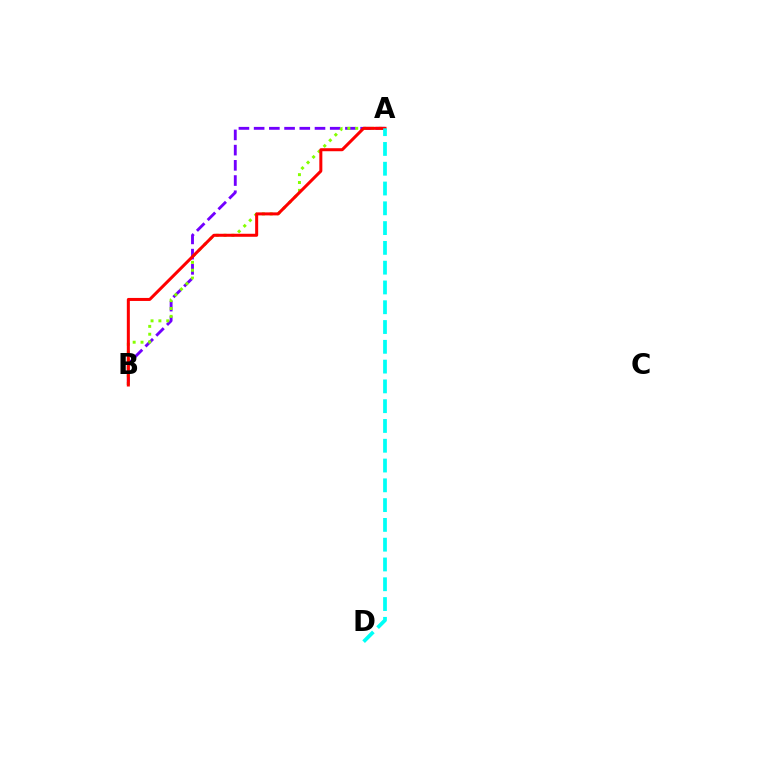{('A', 'B'): [{'color': '#7200ff', 'line_style': 'dashed', 'thickness': 2.07}, {'color': '#84ff00', 'line_style': 'dotted', 'thickness': 2.13}, {'color': '#ff0000', 'line_style': 'solid', 'thickness': 2.17}], ('A', 'D'): [{'color': '#00fff6', 'line_style': 'dashed', 'thickness': 2.69}]}